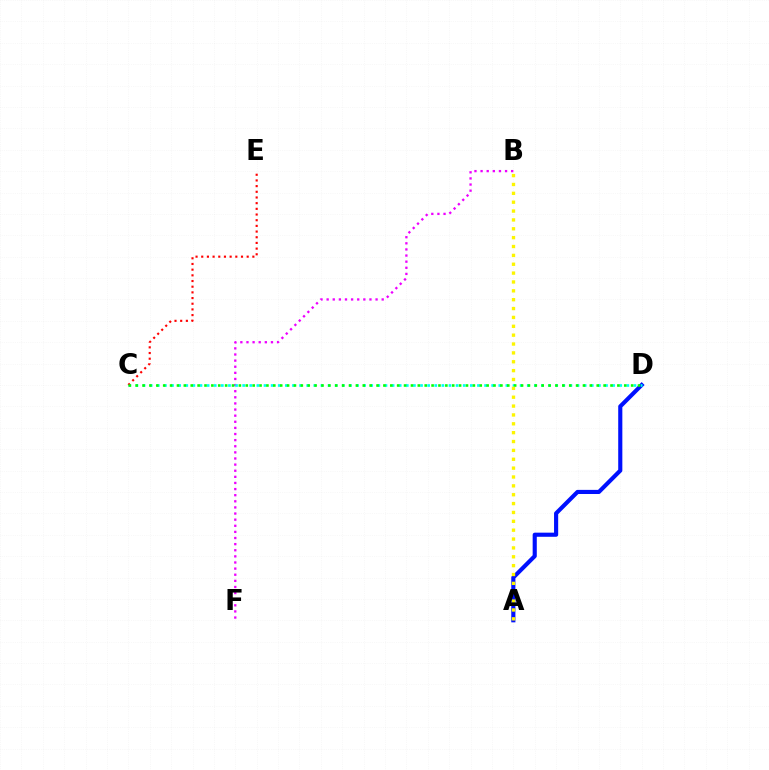{('A', 'D'): [{'color': '#0010ff', 'line_style': 'solid', 'thickness': 2.97}], ('B', 'F'): [{'color': '#ee00ff', 'line_style': 'dotted', 'thickness': 1.66}], ('C', 'D'): [{'color': '#00fff6', 'line_style': 'dotted', 'thickness': 1.93}, {'color': '#08ff00', 'line_style': 'dotted', 'thickness': 1.87}], ('C', 'E'): [{'color': '#ff0000', 'line_style': 'dotted', 'thickness': 1.54}], ('A', 'B'): [{'color': '#fcf500', 'line_style': 'dotted', 'thickness': 2.41}]}